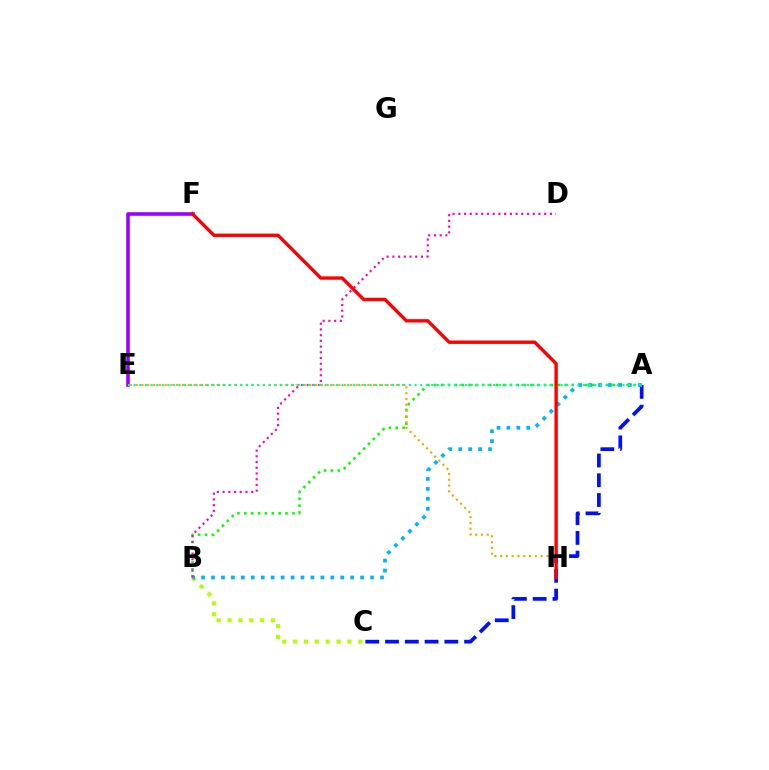{('A', 'C'): [{'color': '#0010ff', 'line_style': 'dashed', 'thickness': 2.68}], ('A', 'B'): [{'color': '#08ff00', 'line_style': 'dotted', 'thickness': 1.87}, {'color': '#00b5ff', 'line_style': 'dotted', 'thickness': 2.7}], ('E', 'H'): [{'color': '#ffa500', 'line_style': 'dotted', 'thickness': 1.57}], ('E', 'F'): [{'color': '#9b00ff', 'line_style': 'solid', 'thickness': 2.6}], ('B', 'C'): [{'color': '#b3ff00', 'line_style': 'dotted', 'thickness': 2.95}], ('B', 'D'): [{'color': '#ff00bd', 'line_style': 'dotted', 'thickness': 1.56}], ('A', 'E'): [{'color': '#00ff9d', 'line_style': 'dotted', 'thickness': 1.53}], ('F', 'H'): [{'color': '#ff0000', 'line_style': 'solid', 'thickness': 2.43}]}